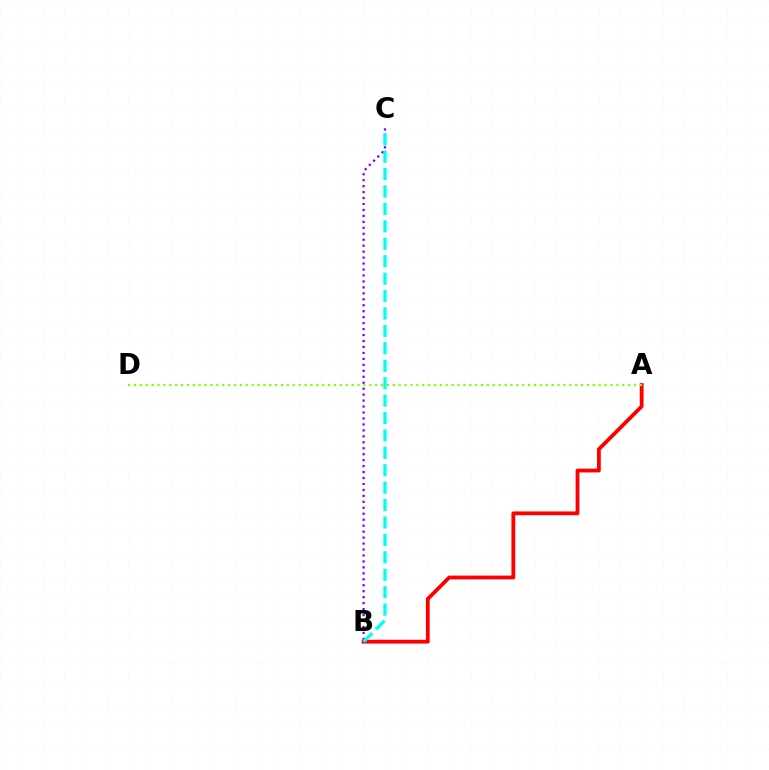{('B', 'C'): [{'color': '#7200ff', 'line_style': 'dotted', 'thickness': 1.62}, {'color': '#00fff6', 'line_style': 'dashed', 'thickness': 2.37}], ('A', 'B'): [{'color': '#ff0000', 'line_style': 'solid', 'thickness': 2.73}], ('A', 'D'): [{'color': '#84ff00', 'line_style': 'dotted', 'thickness': 1.6}]}